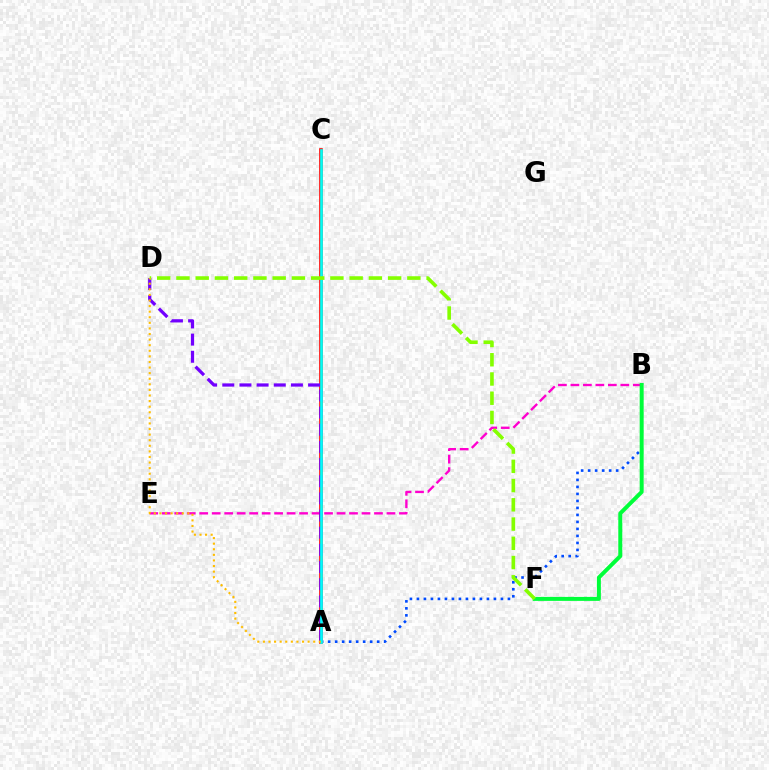{('A', 'B'): [{'color': '#004bff', 'line_style': 'dotted', 'thickness': 1.9}], ('B', 'E'): [{'color': '#ff00cf', 'line_style': 'dashed', 'thickness': 1.7}], ('B', 'F'): [{'color': '#00ff39', 'line_style': 'solid', 'thickness': 2.87}], ('A', 'C'): [{'color': '#ff0000', 'line_style': 'solid', 'thickness': 2.59}, {'color': '#00fff6', 'line_style': 'solid', 'thickness': 1.93}], ('A', 'D'): [{'color': '#7200ff', 'line_style': 'dashed', 'thickness': 2.33}, {'color': '#ffbd00', 'line_style': 'dotted', 'thickness': 1.52}], ('D', 'F'): [{'color': '#84ff00', 'line_style': 'dashed', 'thickness': 2.61}]}